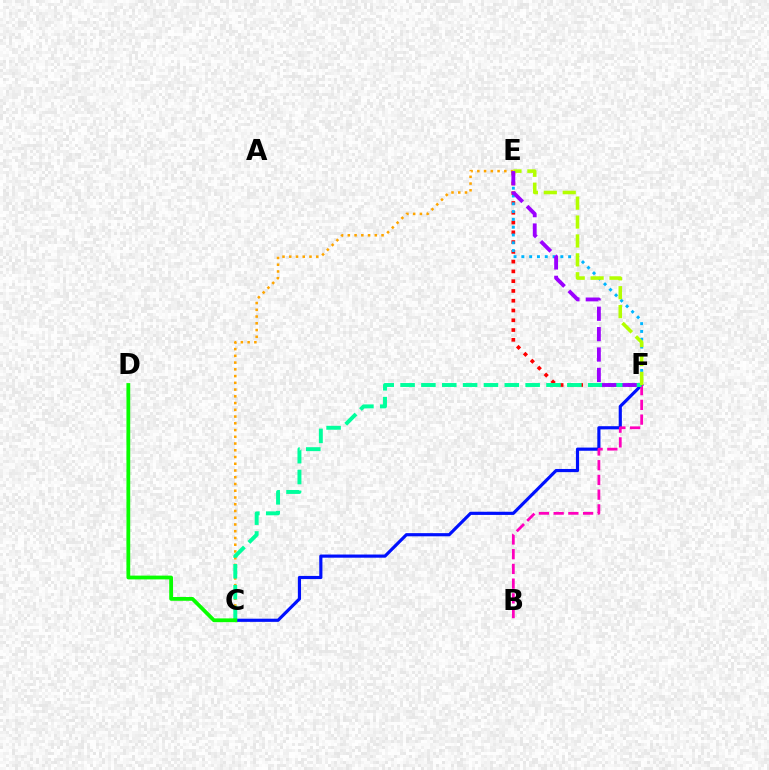{('C', 'F'): [{'color': '#0010ff', 'line_style': 'solid', 'thickness': 2.28}, {'color': '#00ff9d', 'line_style': 'dashed', 'thickness': 2.83}], ('B', 'F'): [{'color': '#ff00bd', 'line_style': 'dashed', 'thickness': 2.0}], ('C', 'E'): [{'color': '#ffa500', 'line_style': 'dotted', 'thickness': 1.83}], ('E', 'F'): [{'color': '#ff0000', 'line_style': 'dotted', 'thickness': 2.66}, {'color': '#00b5ff', 'line_style': 'dotted', 'thickness': 2.12}, {'color': '#b3ff00', 'line_style': 'dashed', 'thickness': 2.57}, {'color': '#9b00ff', 'line_style': 'dashed', 'thickness': 2.77}], ('C', 'D'): [{'color': '#08ff00', 'line_style': 'solid', 'thickness': 2.72}]}